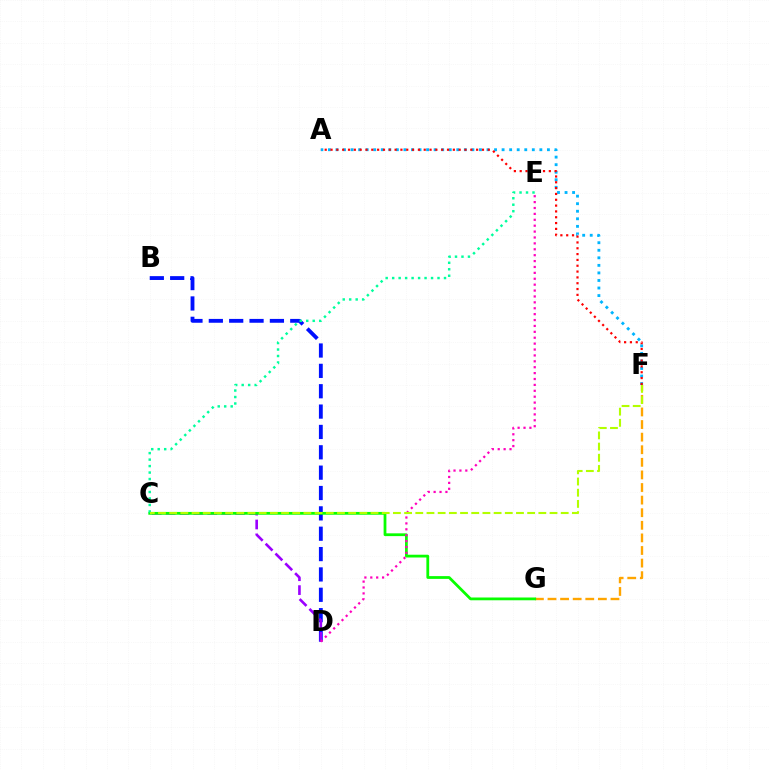{('B', 'D'): [{'color': '#0010ff', 'line_style': 'dashed', 'thickness': 2.77}], ('C', 'D'): [{'color': '#9b00ff', 'line_style': 'dashed', 'thickness': 1.89}], ('F', 'G'): [{'color': '#ffa500', 'line_style': 'dashed', 'thickness': 1.71}], ('C', 'G'): [{'color': '#08ff00', 'line_style': 'solid', 'thickness': 2.0}], ('A', 'F'): [{'color': '#00b5ff', 'line_style': 'dotted', 'thickness': 2.05}, {'color': '#ff0000', 'line_style': 'dotted', 'thickness': 1.58}], ('D', 'E'): [{'color': '#ff00bd', 'line_style': 'dotted', 'thickness': 1.6}], ('C', 'E'): [{'color': '#00ff9d', 'line_style': 'dotted', 'thickness': 1.76}], ('C', 'F'): [{'color': '#b3ff00', 'line_style': 'dashed', 'thickness': 1.52}]}